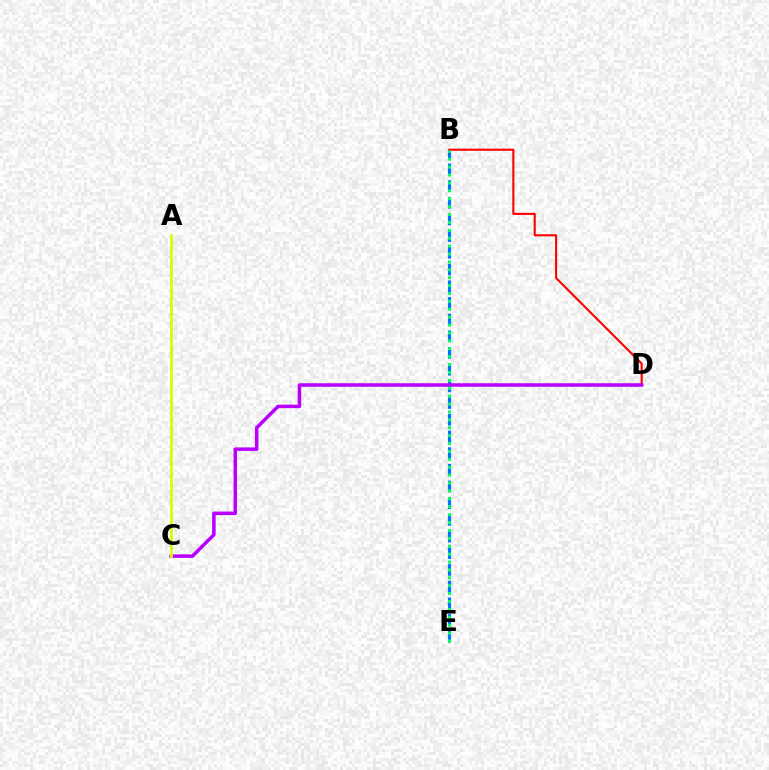{('B', 'E'): [{'color': '#0074ff', 'line_style': 'dashed', 'thickness': 2.27}, {'color': '#00ff5c', 'line_style': 'dotted', 'thickness': 2.15}], ('B', 'D'): [{'color': '#ff0000', 'line_style': 'solid', 'thickness': 1.5}], ('C', 'D'): [{'color': '#b900ff', 'line_style': 'solid', 'thickness': 2.52}], ('A', 'C'): [{'color': '#d1ff00', 'line_style': 'solid', 'thickness': 1.98}]}